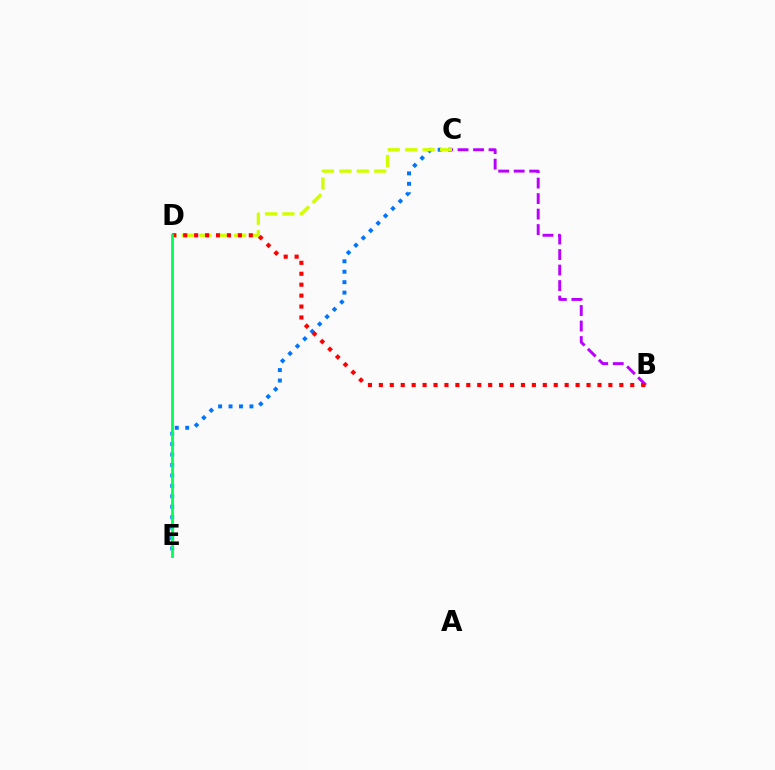{('C', 'E'): [{'color': '#0074ff', 'line_style': 'dotted', 'thickness': 2.84}], ('C', 'D'): [{'color': '#d1ff00', 'line_style': 'dashed', 'thickness': 2.37}], ('B', 'C'): [{'color': '#b900ff', 'line_style': 'dashed', 'thickness': 2.11}], ('B', 'D'): [{'color': '#ff0000', 'line_style': 'dotted', 'thickness': 2.97}], ('D', 'E'): [{'color': '#00ff5c', 'line_style': 'solid', 'thickness': 2.03}]}